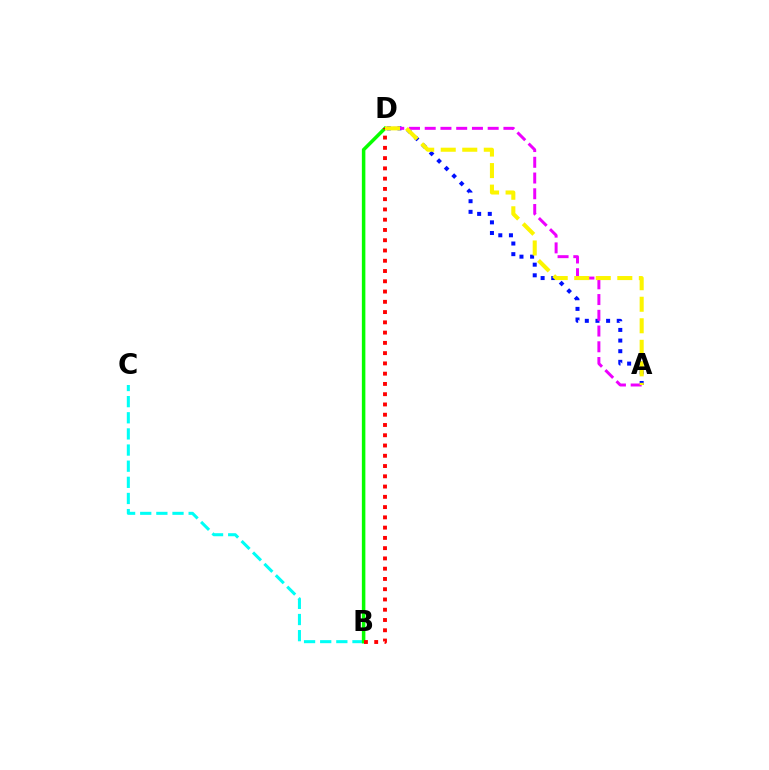{('A', 'D'): [{'color': '#0010ff', 'line_style': 'dotted', 'thickness': 2.89}, {'color': '#ee00ff', 'line_style': 'dashed', 'thickness': 2.14}, {'color': '#fcf500', 'line_style': 'dashed', 'thickness': 2.92}], ('B', 'C'): [{'color': '#00fff6', 'line_style': 'dashed', 'thickness': 2.19}], ('B', 'D'): [{'color': '#08ff00', 'line_style': 'solid', 'thickness': 2.53}, {'color': '#ff0000', 'line_style': 'dotted', 'thickness': 2.79}]}